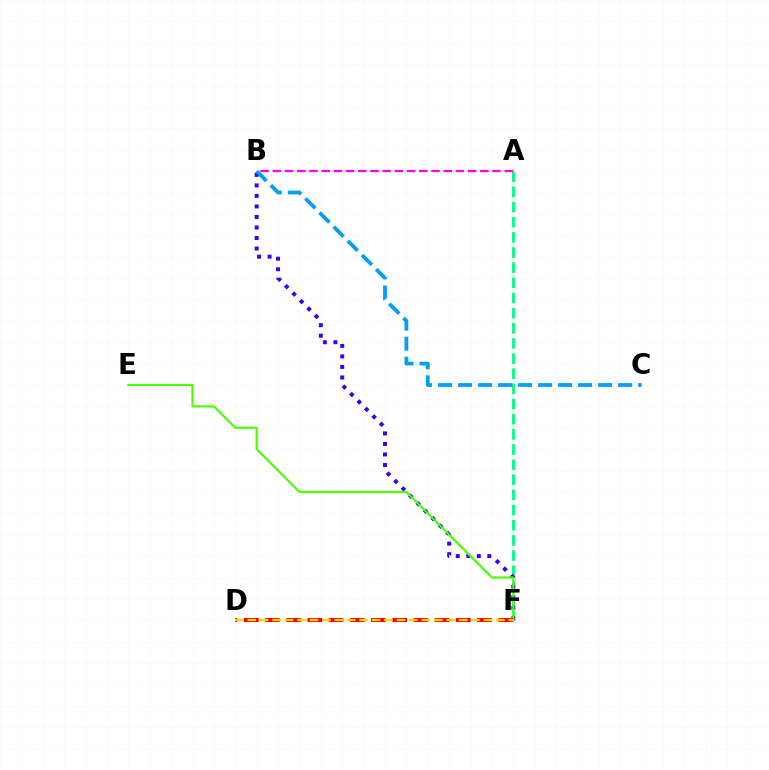{('A', 'F'): [{'color': '#00ff86', 'line_style': 'dashed', 'thickness': 2.06}], ('B', 'F'): [{'color': '#3700ff', 'line_style': 'dotted', 'thickness': 2.86}], ('B', 'C'): [{'color': '#009eff', 'line_style': 'dashed', 'thickness': 2.72}], ('E', 'F'): [{'color': '#4fff00', 'line_style': 'solid', 'thickness': 1.58}], ('D', 'F'): [{'color': '#ff0000', 'line_style': 'dashed', 'thickness': 2.88}, {'color': '#ffd500', 'line_style': 'dashed', 'thickness': 1.69}], ('A', 'B'): [{'color': '#ff00ed', 'line_style': 'dashed', 'thickness': 1.66}]}